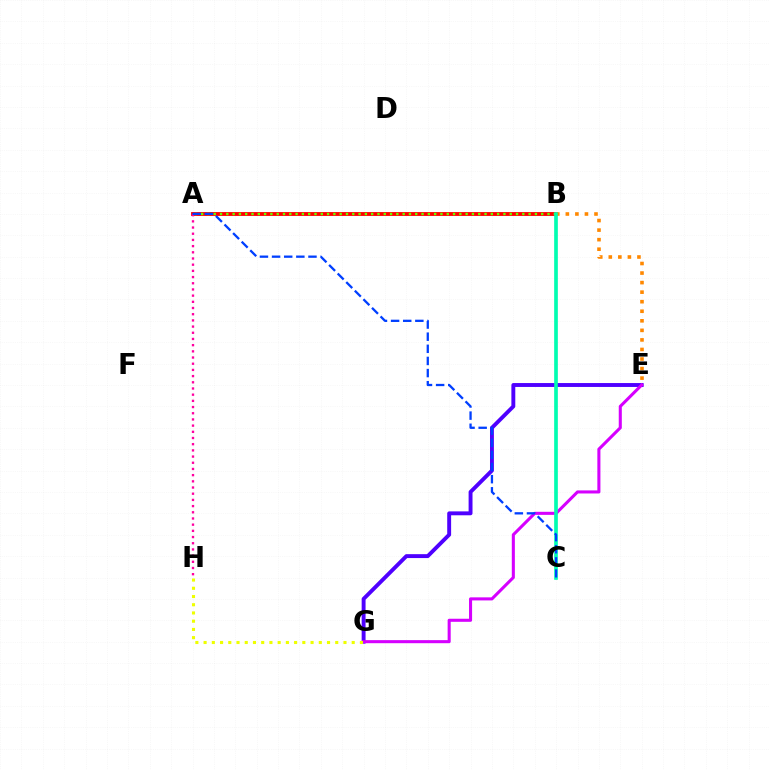{('B', 'C'): [{'color': '#00c7ff', 'line_style': 'solid', 'thickness': 1.79}, {'color': '#00ffaf', 'line_style': 'solid', 'thickness': 2.57}], ('E', 'G'): [{'color': '#4f00ff', 'line_style': 'solid', 'thickness': 2.81}, {'color': '#d600ff', 'line_style': 'solid', 'thickness': 2.21}], ('A', 'B'): [{'color': '#00ff27', 'line_style': 'dotted', 'thickness': 1.54}, {'color': '#ff0000', 'line_style': 'solid', 'thickness': 2.77}, {'color': '#66ff00', 'line_style': 'dotted', 'thickness': 1.71}], ('G', 'H'): [{'color': '#eeff00', 'line_style': 'dotted', 'thickness': 2.24}], ('B', 'E'): [{'color': '#ff8800', 'line_style': 'dotted', 'thickness': 2.59}], ('A', 'H'): [{'color': '#ff00a0', 'line_style': 'dotted', 'thickness': 1.68}], ('A', 'C'): [{'color': '#003fff', 'line_style': 'dashed', 'thickness': 1.65}]}